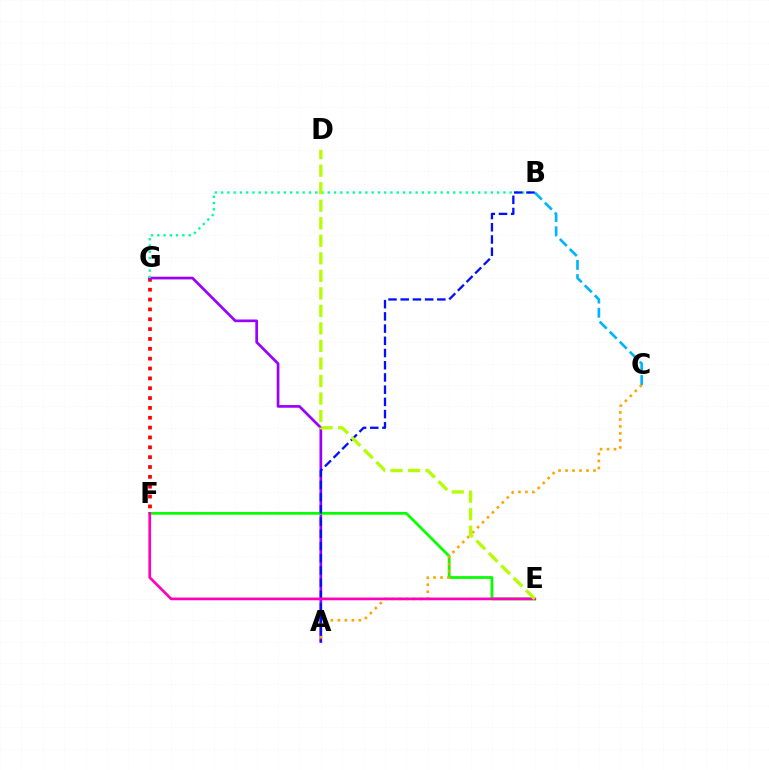{('F', 'G'): [{'color': '#ff0000', 'line_style': 'dotted', 'thickness': 2.68}], ('B', 'C'): [{'color': '#00b5ff', 'line_style': 'dashed', 'thickness': 1.93}], ('A', 'G'): [{'color': '#9b00ff', 'line_style': 'solid', 'thickness': 1.94}], ('E', 'F'): [{'color': '#08ff00', 'line_style': 'solid', 'thickness': 1.99}, {'color': '#ff00bd', 'line_style': 'solid', 'thickness': 1.95}], ('B', 'G'): [{'color': '#00ff9d', 'line_style': 'dotted', 'thickness': 1.7}], ('A', 'C'): [{'color': '#ffa500', 'line_style': 'dotted', 'thickness': 1.9}], ('A', 'B'): [{'color': '#0010ff', 'line_style': 'dashed', 'thickness': 1.66}], ('D', 'E'): [{'color': '#b3ff00', 'line_style': 'dashed', 'thickness': 2.38}]}